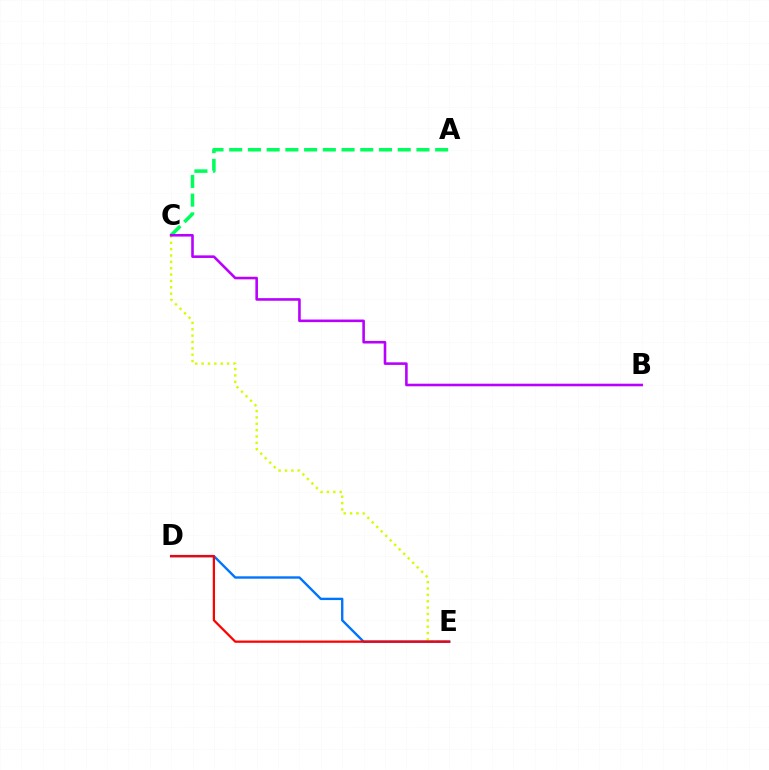{('C', 'E'): [{'color': '#d1ff00', 'line_style': 'dotted', 'thickness': 1.73}], ('A', 'C'): [{'color': '#00ff5c', 'line_style': 'dashed', 'thickness': 2.54}], ('D', 'E'): [{'color': '#0074ff', 'line_style': 'solid', 'thickness': 1.71}, {'color': '#ff0000', 'line_style': 'solid', 'thickness': 1.62}], ('B', 'C'): [{'color': '#b900ff', 'line_style': 'solid', 'thickness': 1.87}]}